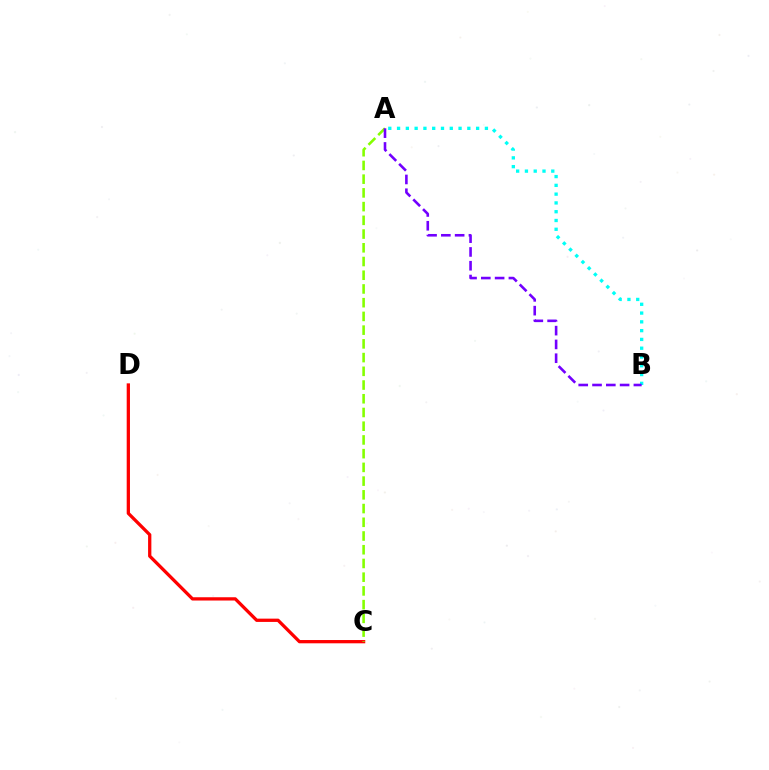{('C', 'D'): [{'color': '#ff0000', 'line_style': 'solid', 'thickness': 2.36}], ('A', 'C'): [{'color': '#84ff00', 'line_style': 'dashed', 'thickness': 1.86}], ('A', 'B'): [{'color': '#00fff6', 'line_style': 'dotted', 'thickness': 2.39}, {'color': '#7200ff', 'line_style': 'dashed', 'thickness': 1.87}]}